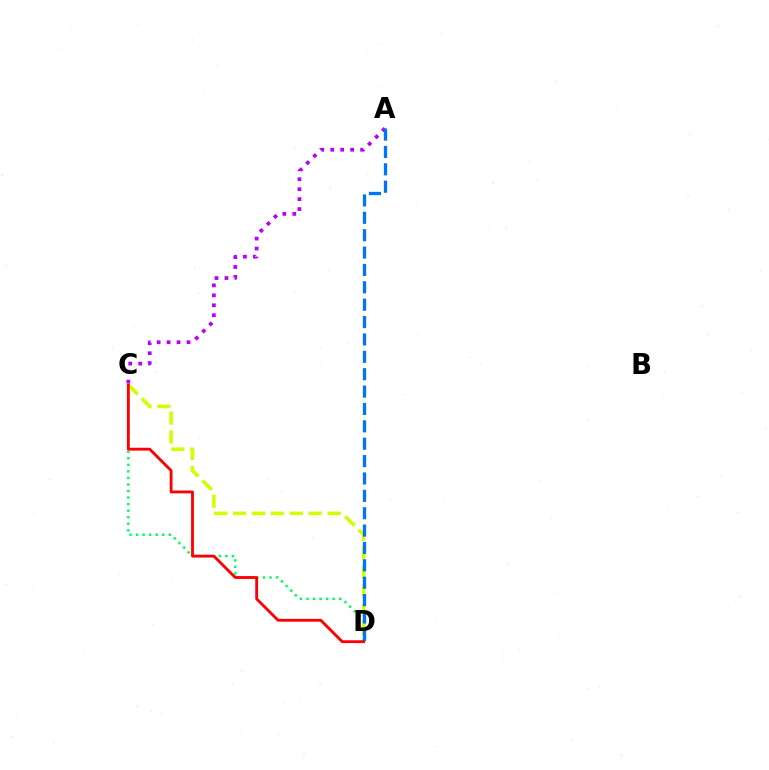{('C', 'D'): [{'color': '#00ff5c', 'line_style': 'dotted', 'thickness': 1.78}, {'color': '#d1ff00', 'line_style': 'dashed', 'thickness': 2.57}, {'color': '#ff0000', 'line_style': 'solid', 'thickness': 2.04}], ('A', 'C'): [{'color': '#b900ff', 'line_style': 'dotted', 'thickness': 2.7}], ('A', 'D'): [{'color': '#0074ff', 'line_style': 'dashed', 'thickness': 2.36}]}